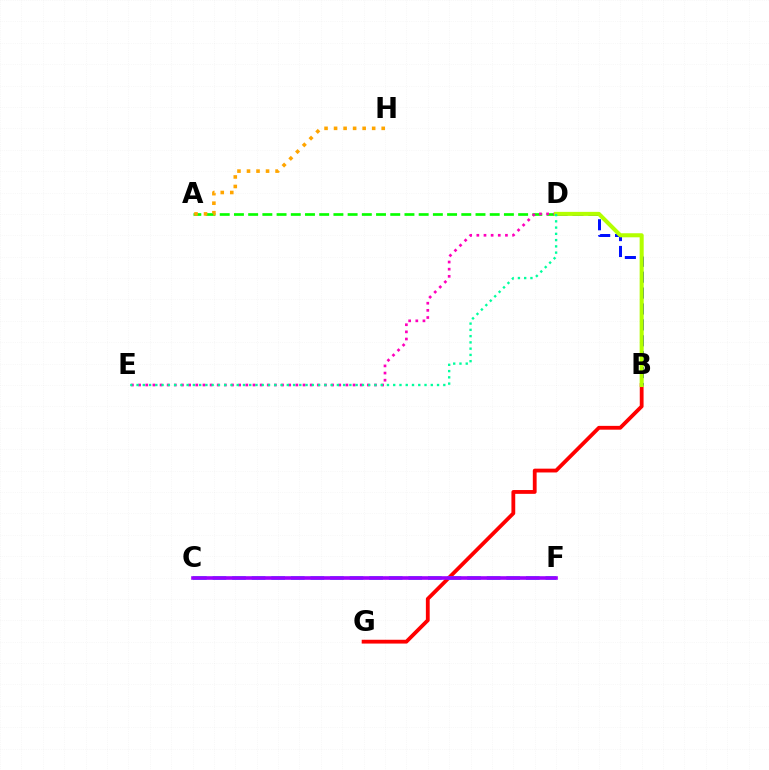{('B', 'G'): [{'color': '#ff0000', 'line_style': 'solid', 'thickness': 2.74}], ('B', 'D'): [{'color': '#0010ff', 'line_style': 'dashed', 'thickness': 2.16}, {'color': '#b3ff00', 'line_style': 'solid', 'thickness': 2.92}], ('A', 'D'): [{'color': '#08ff00', 'line_style': 'dashed', 'thickness': 1.93}], ('C', 'F'): [{'color': '#00b5ff', 'line_style': 'dashed', 'thickness': 2.66}, {'color': '#9b00ff', 'line_style': 'solid', 'thickness': 2.6}], ('D', 'E'): [{'color': '#ff00bd', 'line_style': 'dotted', 'thickness': 1.94}, {'color': '#00ff9d', 'line_style': 'dotted', 'thickness': 1.7}], ('A', 'H'): [{'color': '#ffa500', 'line_style': 'dotted', 'thickness': 2.59}]}